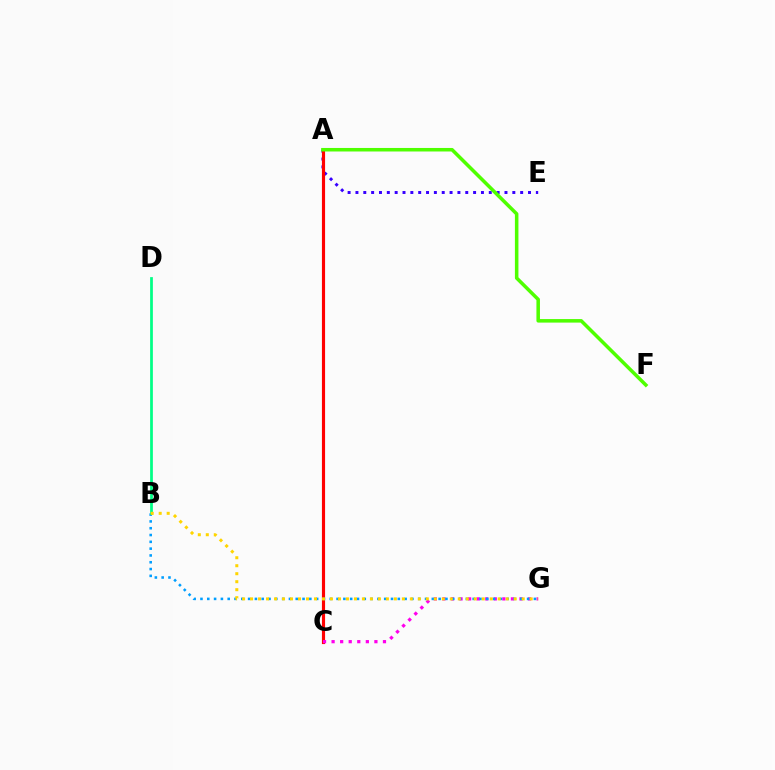{('A', 'E'): [{'color': '#3700ff', 'line_style': 'dotted', 'thickness': 2.13}], ('A', 'C'): [{'color': '#ff0000', 'line_style': 'solid', 'thickness': 2.27}], ('C', 'G'): [{'color': '#ff00ed', 'line_style': 'dotted', 'thickness': 2.33}], ('B', 'G'): [{'color': '#009eff', 'line_style': 'dotted', 'thickness': 1.85}, {'color': '#ffd500', 'line_style': 'dotted', 'thickness': 2.17}], ('B', 'D'): [{'color': '#00ff86', 'line_style': 'solid', 'thickness': 1.97}], ('A', 'F'): [{'color': '#4fff00', 'line_style': 'solid', 'thickness': 2.54}]}